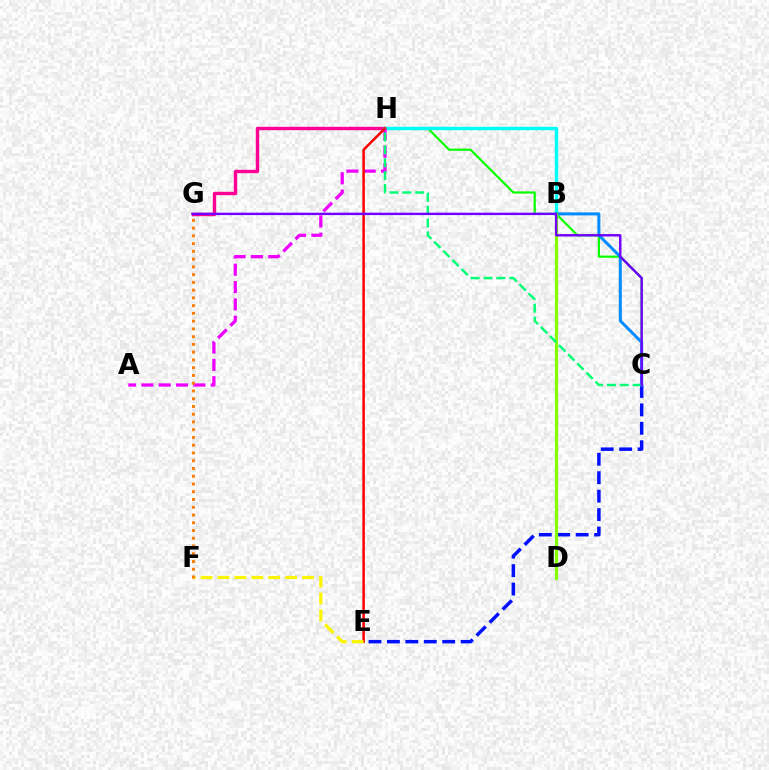{('G', 'H'): [{'color': '#ff0094', 'line_style': 'solid', 'thickness': 2.45}], ('C', 'E'): [{'color': '#0010ff', 'line_style': 'dashed', 'thickness': 2.5}], ('C', 'H'): [{'color': '#08ff00', 'line_style': 'solid', 'thickness': 1.59}, {'color': '#00ff74', 'line_style': 'dashed', 'thickness': 1.75}], ('B', 'H'): [{'color': '#00fff6', 'line_style': 'solid', 'thickness': 2.45}], ('A', 'H'): [{'color': '#ee00ff', 'line_style': 'dashed', 'thickness': 2.35}], ('B', 'C'): [{'color': '#008cff', 'line_style': 'solid', 'thickness': 2.17}], ('E', 'H'): [{'color': '#ff0000', 'line_style': 'solid', 'thickness': 1.81}], ('B', 'D'): [{'color': '#84ff00', 'line_style': 'solid', 'thickness': 2.29}], ('E', 'F'): [{'color': '#fcf500', 'line_style': 'dashed', 'thickness': 2.3}], ('C', 'G'): [{'color': '#7200ff', 'line_style': 'solid', 'thickness': 1.73}], ('F', 'G'): [{'color': '#ff7c00', 'line_style': 'dotted', 'thickness': 2.11}]}